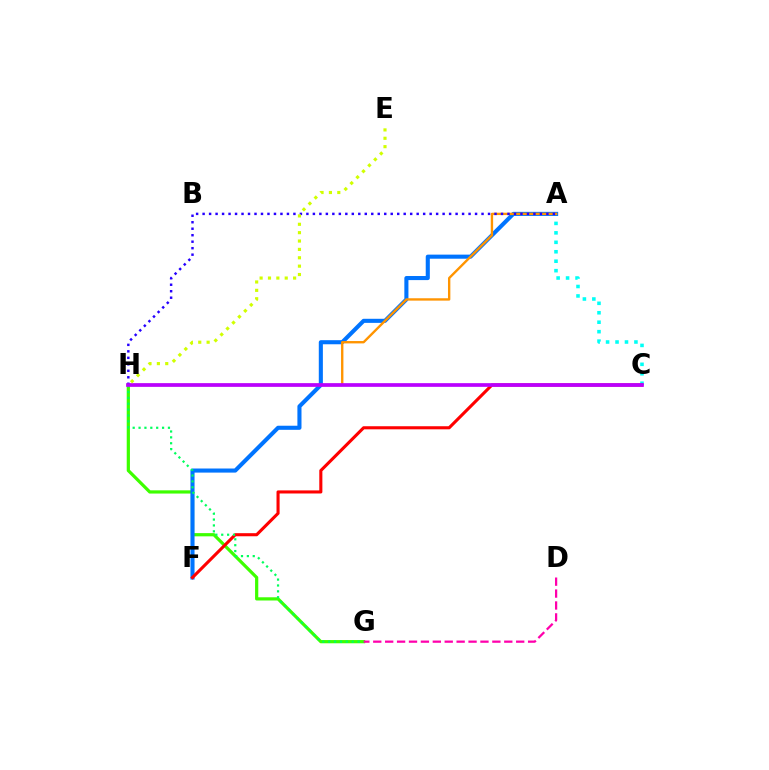{('G', 'H'): [{'color': '#3dff00', 'line_style': 'solid', 'thickness': 2.32}, {'color': '#00ff5c', 'line_style': 'dotted', 'thickness': 1.6}], ('A', 'C'): [{'color': '#00fff6', 'line_style': 'dotted', 'thickness': 2.57}], ('A', 'F'): [{'color': '#0074ff', 'line_style': 'solid', 'thickness': 2.94}], ('C', 'F'): [{'color': '#ff0000', 'line_style': 'solid', 'thickness': 2.22}], ('A', 'H'): [{'color': '#ff9400', 'line_style': 'solid', 'thickness': 1.7}, {'color': '#2500ff', 'line_style': 'dotted', 'thickness': 1.76}], ('D', 'G'): [{'color': '#ff00ac', 'line_style': 'dashed', 'thickness': 1.62}], ('C', 'H'): [{'color': '#b900ff', 'line_style': 'solid', 'thickness': 2.66}], ('E', 'H'): [{'color': '#d1ff00', 'line_style': 'dotted', 'thickness': 2.27}]}